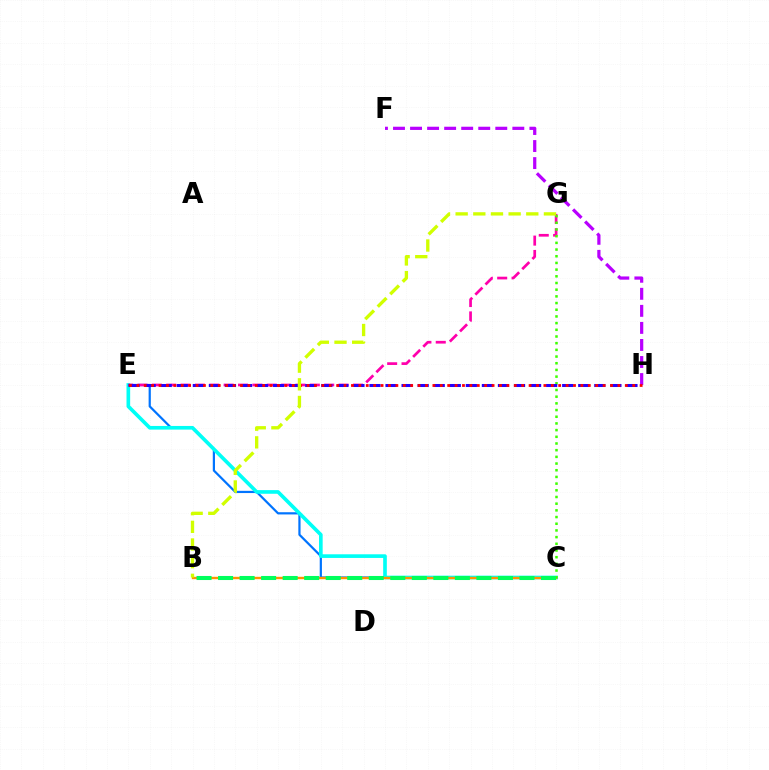{('C', 'E'): [{'color': '#0074ff', 'line_style': 'solid', 'thickness': 1.59}, {'color': '#00fff6', 'line_style': 'solid', 'thickness': 2.63}], ('E', 'G'): [{'color': '#ff00ac', 'line_style': 'dashed', 'thickness': 1.95}], ('F', 'H'): [{'color': '#b900ff', 'line_style': 'dashed', 'thickness': 2.32}], ('B', 'C'): [{'color': '#ff9400', 'line_style': 'solid', 'thickness': 1.71}, {'color': '#00ff5c', 'line_style': 'dashed', 'thickness': 2.92}], ('C', 'G'): [{'color': '#3dff00', 'line_style': 'dotted', 'thickness': 1.82}], ('E', 'H'): [{'color': '#2500ff', 'line_style': 'dashed', 'thickness': 2.18}, {'color': '#ff0000', 'line_style': 'dotted', 'thickness': 2.01}], ('B', 'G'): [{'color': '#d1ff00', 'line_style': 'dashed', 'thickness': 2.4}]}